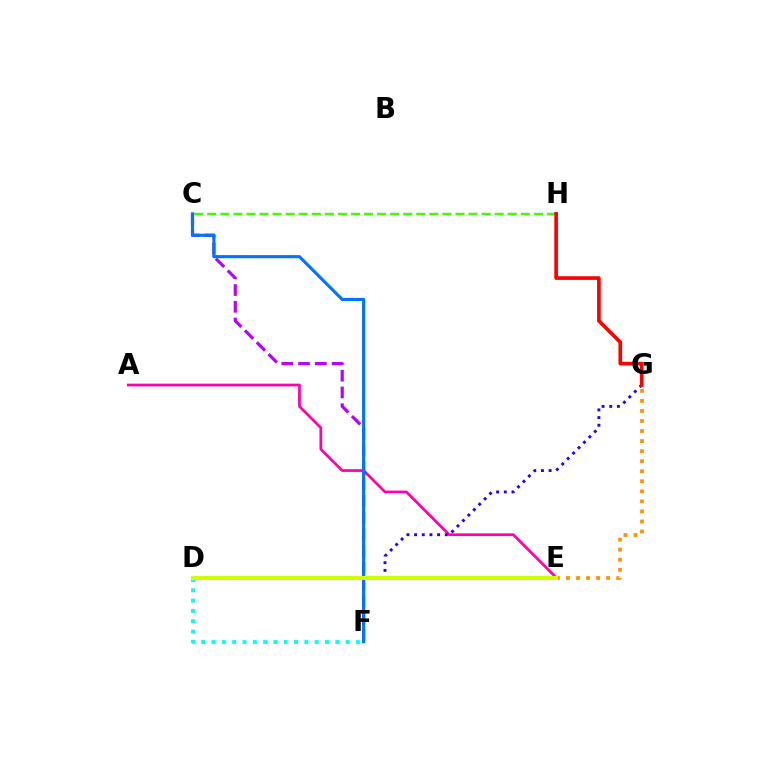{('C', 'H'): [{'color': '#3dff00', 'line_style': 'dashed', 'thickness': 1.77}], ('C', 'F'): [{'color': '#b900ff', 'line_style': 'dashed', 'thickness': 2.28}, {'color': '#0074ff', 'line_style': 'solid', 'thickness': 2.24}], ('A', 'E'): [{'color': '#ff00ac', 'line_style': 'solid', 'thickness': 1.97}], ('D', 'E'): [{'color': '#00ff5c', 'line_style': 'dashed', 'thickness': 2.86}, {'color': '#d1ff00', 'line_style': 'solid', 'thickness': 2.94}], ('D', 'F'): [{'color': '#00fff6', 'line_style': 'dotted', 'thickness': 2.8}], ('D', 'G'): [{'color': '#2500ff', 'line_style': 'dotted', 'thickness': 2.08}], ('G', 'H'): [{'color': '#ff0000', 'line_style': 'solid', 'thickness': 2.64}], ('E', 'G'): [{'color': '#ff9400', 'line_style': 'dotted', 'thickness': 2.73}]}